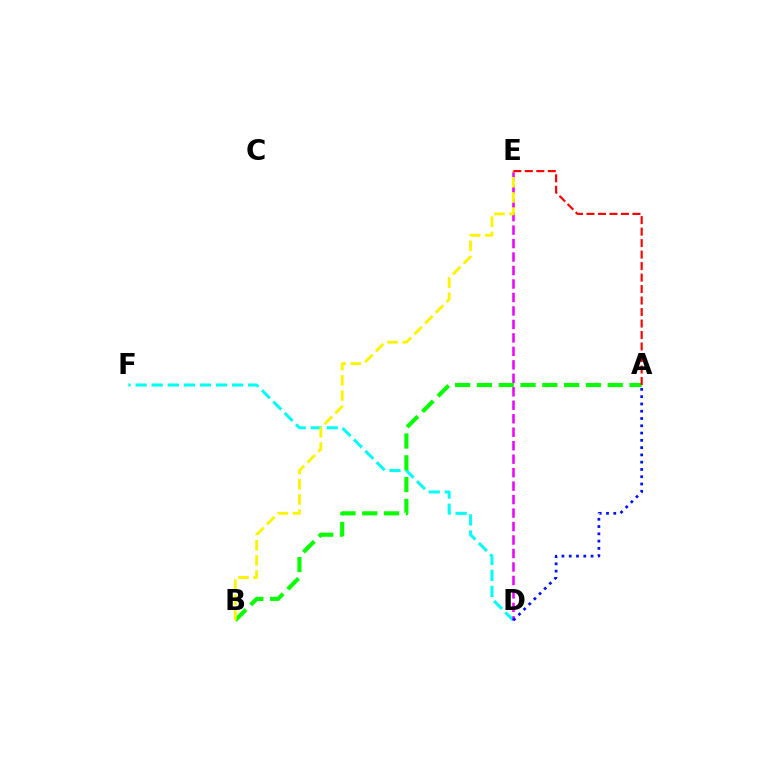{('D', 'F'): [{'color': '#00fff6', 'line_style': 'dashed', 'thickness': 2.18}], ('A', 'B'): [{'color': '#08ff00', 'line_style': 'dashed', 'thickness': 2.96}], ('D', 'E'): [{'color': '#ee00ff', 'line_style': 'dashed', 'thickness': 1.83}], ('B', 'E'): [{'color': '#fcf500', 'line_style': 'dashed', 'thickness': 2.06}], ('A', 'E'): [{'color': '#ff0000', 'line_style': 'dashed', 'thickness': 1.56}], ('A', 'D'): [{'color': '#0010ff', 'line_style': 'dotted', 'thickness': 1.98}]}